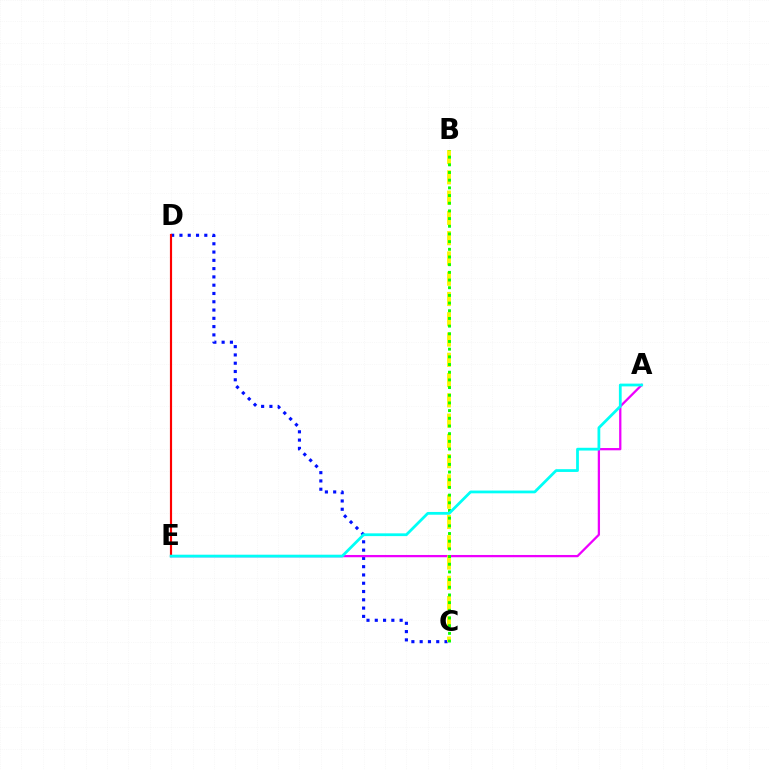{('C', 'D'): [{'color': '#0010ff', 'line_style': 'dotted', 'thickness': 2.25}], ('A', 'E'): [{'color': '#ee00ff', 'line_style': 'solid', 'thickness': 1.64}, {'color': '#00fff6', 'line_style': 'solid', 'thickness': 2.0}], ('D', 'E'): [{'color': '#ff0000', 'line_style': 'solid', 'thickness': 1.56}], ('B', 'C'): [{'color': '#fcf500', 'line_style': 'dashed', 'thickness': 2.75}, {'color': '#08ff00', 'line_style': 'dotted', 'thickness': 2.09}]}